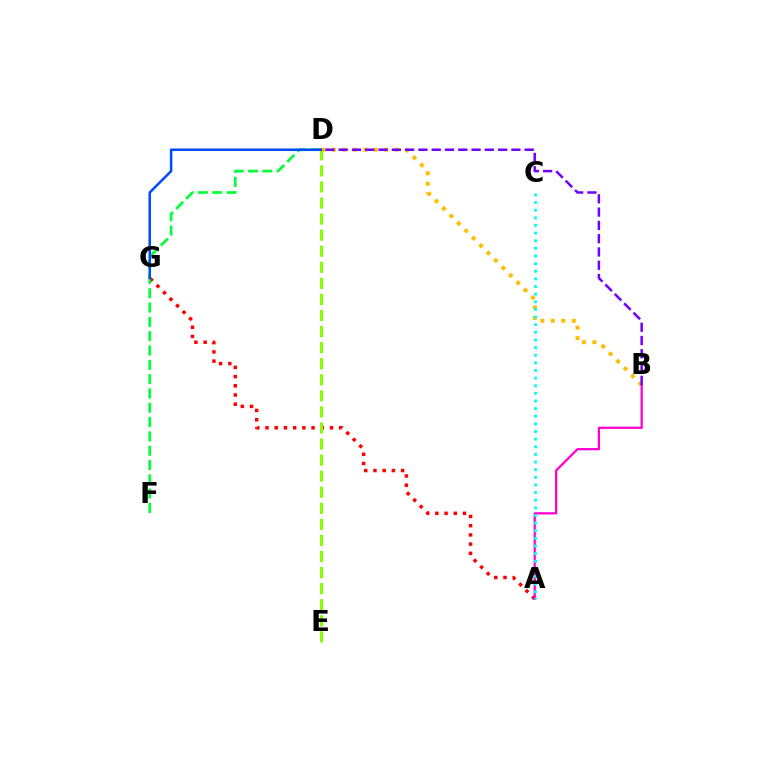{('A', 'G'): [{'color': '#ff0000', 'line_style': 'dotted', 'thickness': 2.5}], ('D', 'E'): [{'color': '#84ff00', 'line_style': 'dashed', 'thickness': 2.18}], ('B', 'D'): [{'color': '#ffbd00', 'line_style': 'dotted', 'thickness': 2.85}, {'color': '#7200ff', 'line_style': 'dashed', 'thickness': 1.8}], ('A', 'B'): [{'color': '#ff00cf', 'line_style': 'solid', 'thickness': 1.62}], ('D', 'F'): [{'color': '#00ff39', 'line_style': 'dashed', 'thickness': 1.94}], ('D', 'G'): [{'color': '#004bff', 'line_style': 'solid', 'thickness': 1.81}], ('A', 'C'): [{'color': '#00fff6', 'line_style': 'dotted', 'thickness': 2.07}]}